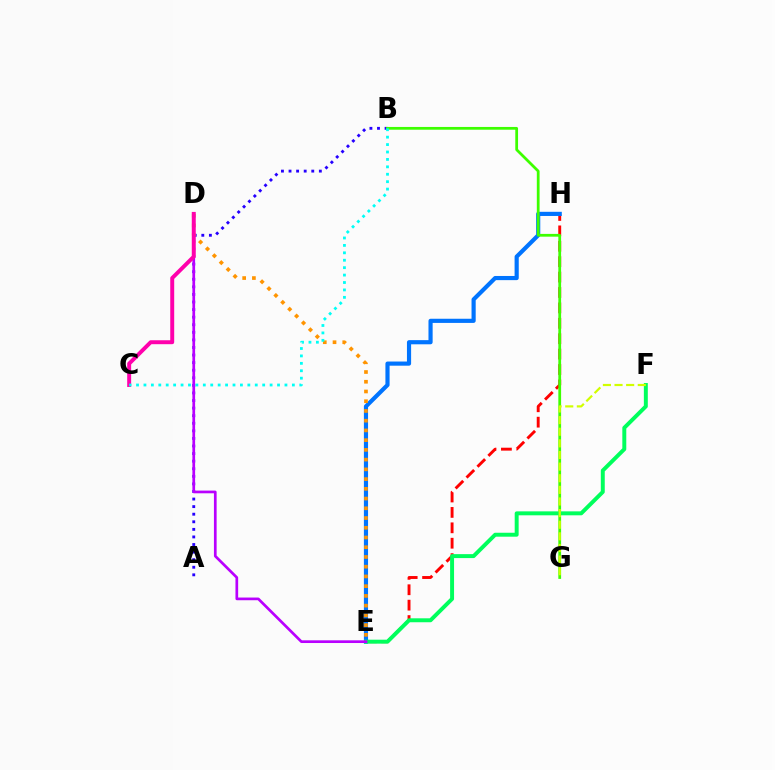{('E', 'H'): [{'color': '#ff0000', 'line_style': 'dashed', 'thickness': 2.09}, {'color': '#0074ff', 'line_style': 'solid', 'thickness': 3.0}], ('A', 'B'): [{'color': '#2500ff', 'line_style': 'dotted', 'thickness': 2.06}], ('B', 'G'): [{'color': '#3dff00', 'line_style': 'solid', 'thickness': 1.99}], ('D', 'E'): [{'color': '#ff9400', 'line_style': 'dotted', 'thickness': 2.64}, {'color': '#b900ff', 'line_style': 'solid', 'thickness': 1.94}], ('E', 'F'): [{'color': '#00ff5c', 'line_style': 'solid', 'thickness': 2.84}], ('C', 'D'): [{'color': '#ff00ac', 'line_style': 'solid', 'thickness': 2.84}], ('F', 'G'): [{'color': '#d1ff00', 'line_style': 'dashed', 'thickness': 1.58}], ('B', 'C'): [{'color': '#00fff6', 'line_style': 'dotted', 'thickness': 2.02}]}